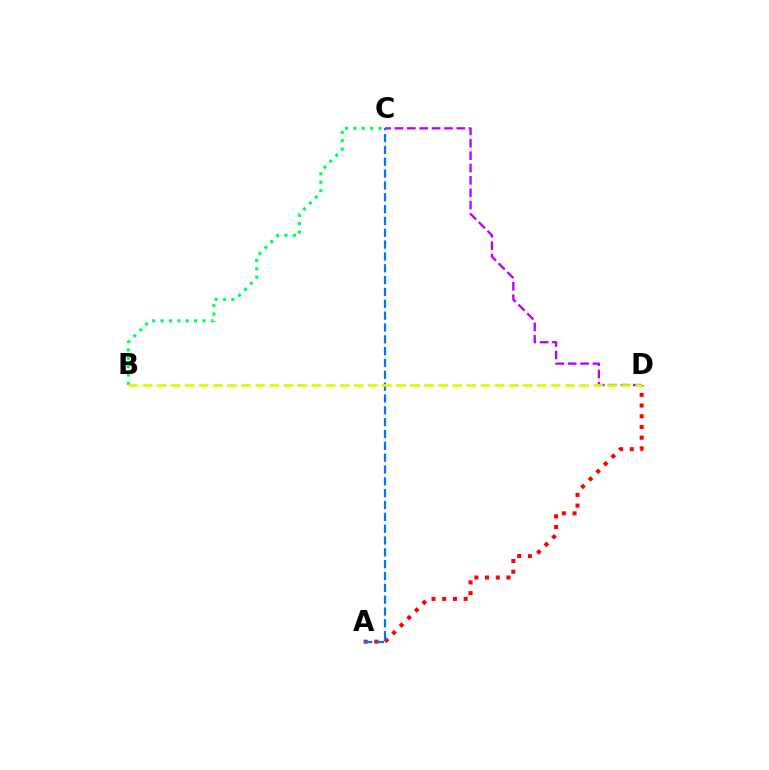{('A', 'D'): [{'color': '#ff0000', 'line_style': 'dotted', 'thickness': 2.91}], ('C', 'D'): [{'color': '#b900ff', 'line_style': 'dashed', 'thickness': 1.68}], ('B', 'C'): [{'color': '#00ff5c', 'line_style': 'dotted', 'thickness': 2.28}], ('A', 'C'): [{'color': '#0074ff', 'line_style': 'dashed', 'thickness': 1.61}], ('B', 'D'): [{'color': '#d1ff00', 'line_style': 'dashed', 'thickness': 1.91}]}